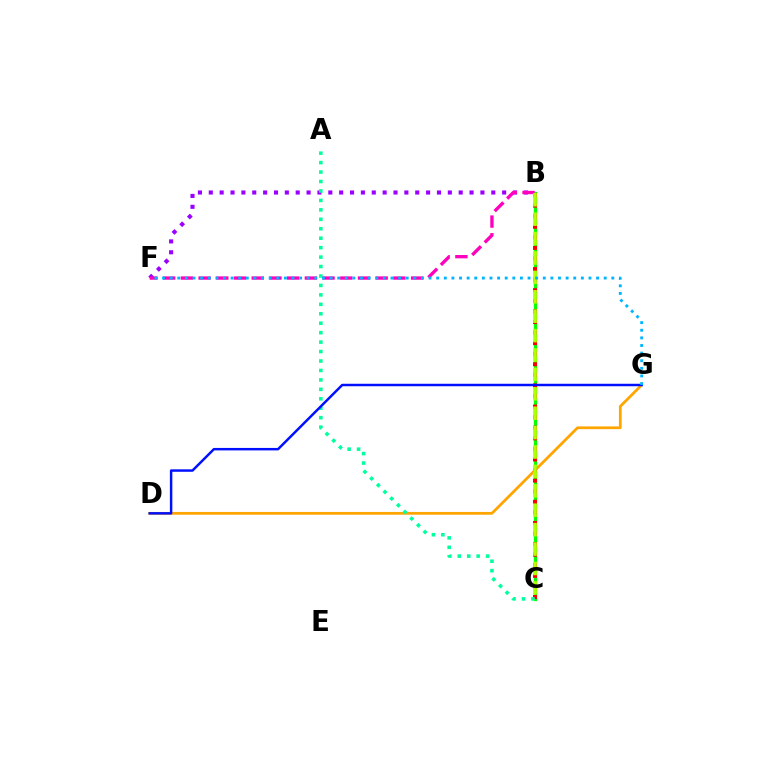{('D', 'G'): [{'color': '#ffa500', 'line_style': 'solid', 'thickness': 1.98}, {'color': '#0010ff', 'line_style': 'solid', 'thickness': 1.78}], ('B', 'C'): [{'color': '#08ff00', 'line_style': 'solid', 'thickness': 2.36}, {'color': '#ff0000', 'line_style': 'dotted', 'thickness': 2.87}, {'color': '#b3ff00', 'line_style': 'dashed', 'thickness': 2.64}], ('B', 'F'): [{'color': '#9b00ff', 'line_style': 'dotted', 'thickness': 2.95}, {'color': '#ff00bd', 'line_style': 'dashed', 'thickness': 2.41}], ('A', 'C'): [{'color': '#00ff9d', 'line_style': 'dotted', 'thickness': 2.57}], ('F', 'G'): [{'color': '#00b5ff', 'line_style': 'dotted', 'thickness': 2.07}]}